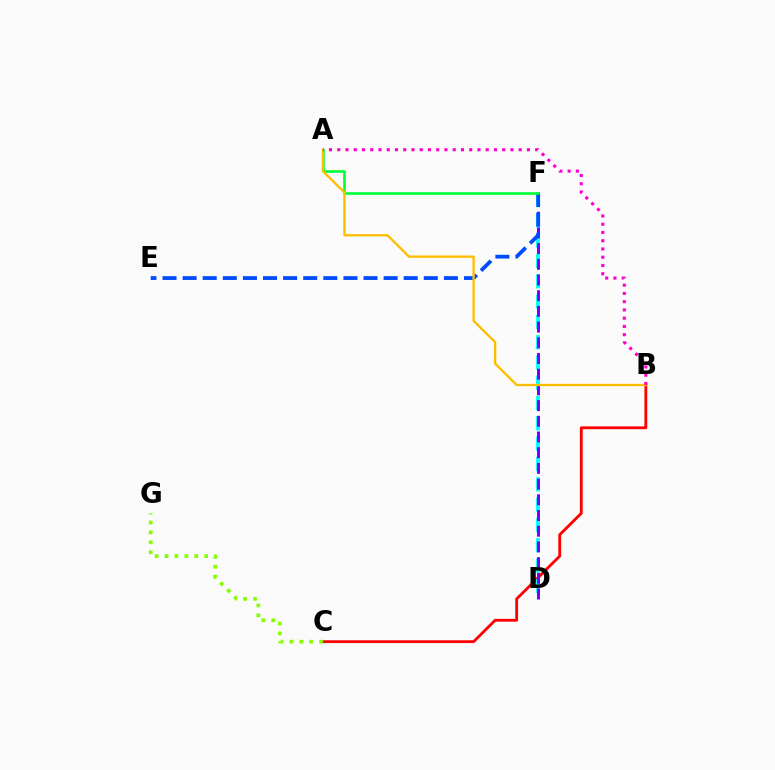{('B', 'C'): [{'color': '#ff0000', 'line_style': 'solid', 'thickness': 2.04}], ('D', 'F'): [{'color': '#00fff6', 'line_style': 'dashed', 'thickness': 2.76}, {'color': '#7200ff', 'line_style': 'dashed', 'thickness': 2.13}], ('C', 'G'): [{'color': '#84ff00', 'line_style': 'dotted', 'thickness': 2.69}], ('E', 'F'): [{'color': '#004bff', 'line_style': 'dashed', 'thickness': 2.73}], ('A', 'F'): [{'color': '#00ff39', 'line_style': 'solid', 'thickness': 1.89}], ('A', 'B'): [{'color': '#ffbd00', 'line_style': 'solid', 'thickness': 1.68}, {'color': '#ff00cf', 'line_style': 'dotted', 'thickness': 2.24}]}